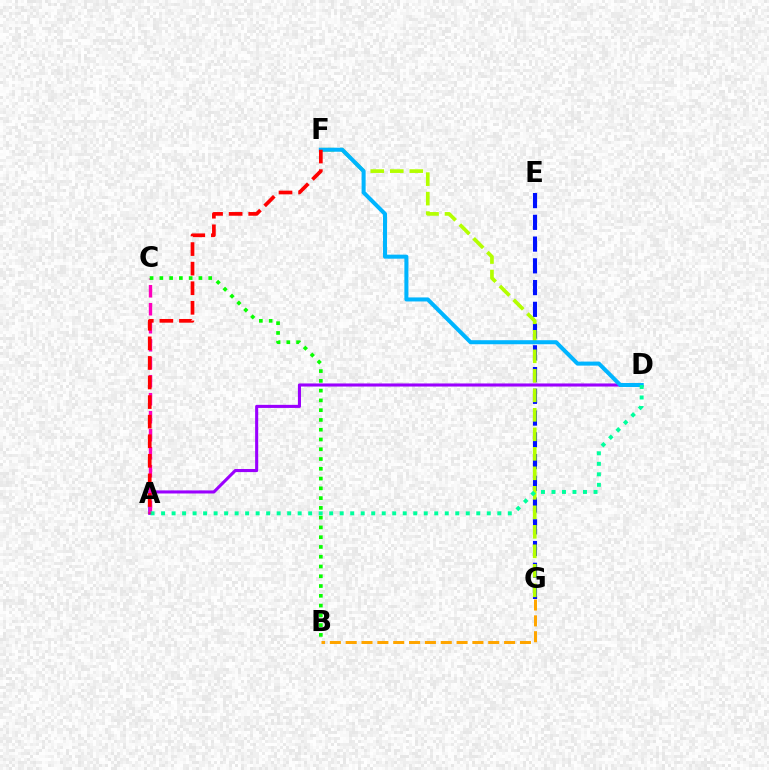{('B', 'G'): [{'color': '#ffa500', 'line_style': 'dashed', 'thickness': 2.15}], ('A', 'D'): [{'color': '#9b00ff', 'line_style': 'solid', 'thickness': 2.22}, {'color': '#00ff9d', 'line_style': 'dotted', 'thickness': 2.85}], ('A', 'C'): [{'color': '#ff00bd', 'line_style': 'dashed', 'thickness': 2.44}], ('B', 'C'): [{'color': '#08ff00', 'line_style': 'dotted', 'thickness': 2.65}], ('E', 'G'): [{'color': '#0010ff', 'line_style': 'dashed', 'thickness': 2.95}], ('F', 'G'): [{'color': '#b3ff00', 'line_style': 'dashed', 'thickness': 2.65}], ('D', 'F'): [{'color': '#00b5ff', 'line_style': 'solid', 'thickness': 2.9}], ('A', 'F'): [{'color': '#ff0000', 'line_style': 'dashed', 'thickness': 2.66}]}